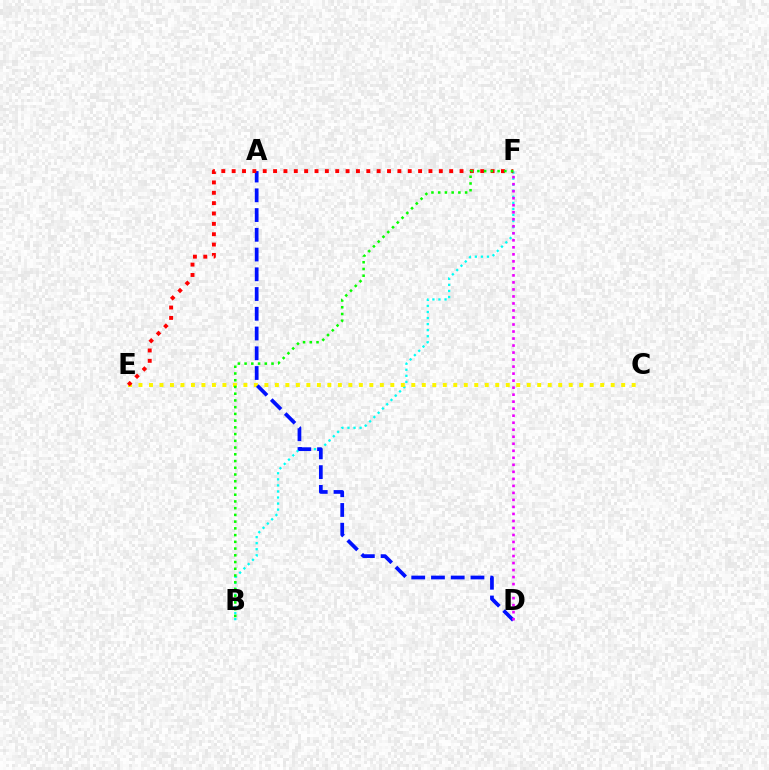{('B', 'F'): [{'color': '#00fff6', 'line_style': 'dotted', 'thickness': 1.65}, {'color': '#08ff00', 'line_style': 'dotted', 'thickness': 1.83}], ('C', 'E'): [{'color': '#fcf500', 'line_style': 'dotted', 'thickness': 2.85}], ('A', 'D'): [{'color': '#0010ff', 'line_style': 'dashed', 'thickness': 2.68}], ('E', 'F'): [{'color': '#ff0000', 'line_style': 'dotted', 'thickness': 2.81}], ('D', 'F'): [{'color': '#ee00ff', 'line_style': 'dotted', 'thickness': 1.91}]}